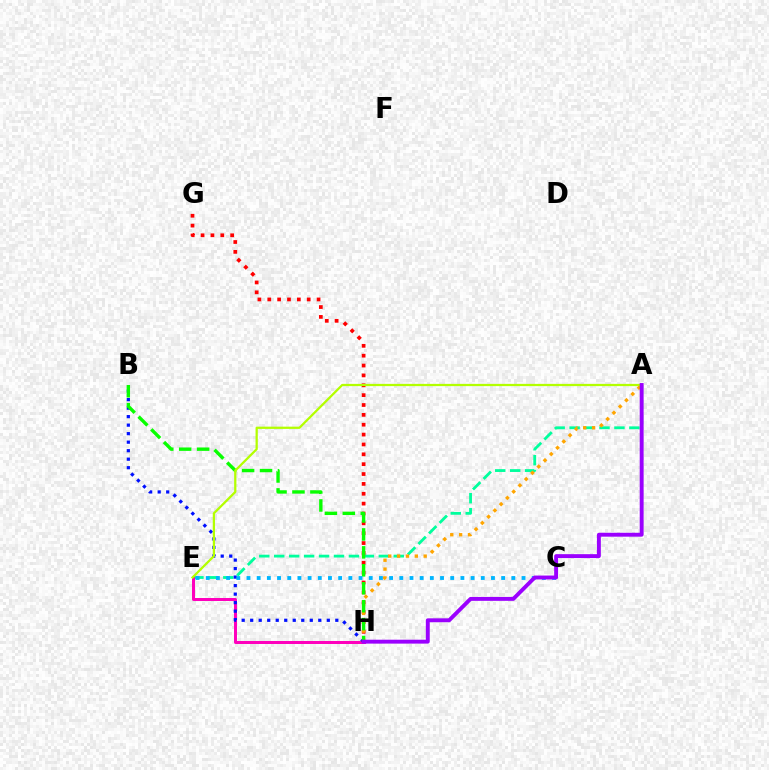{('A', 'E'): [{'color': '#00ff9d', 'line_style': 'dashed', 'thickness': 2.03}, {'color': '#b3ff00', 'line_style': 'solid', 'thickness': 1.62}], ('E', 'H'): [{'color': '#ff00bd', 'line_style': 'solid', 'thickness': 2.15}], ('B', 'H'): [{'color': '#0010ff', 'line_style': 'dotted', 'thickness': 2.31}, {'color': '#08ff00', 'line_style': 'dashed', 'thickness': 2.44}], ('G', 'H'): [{'color': '#ff0000', 'line_style': 'dotted', 'thickness': 2.68}], ('A', 'H'): [{'color': '#ffa500', 'line_style': 'dotted', 'thickness': 2.41}, {'color': '#9b00ff', 'line_style': 'solid', 'thickness': 2.81}], ('C', 'E'): [{'color': '#00b5ff', 'line_style': 'dotted', 'thickness': 2.77}]}